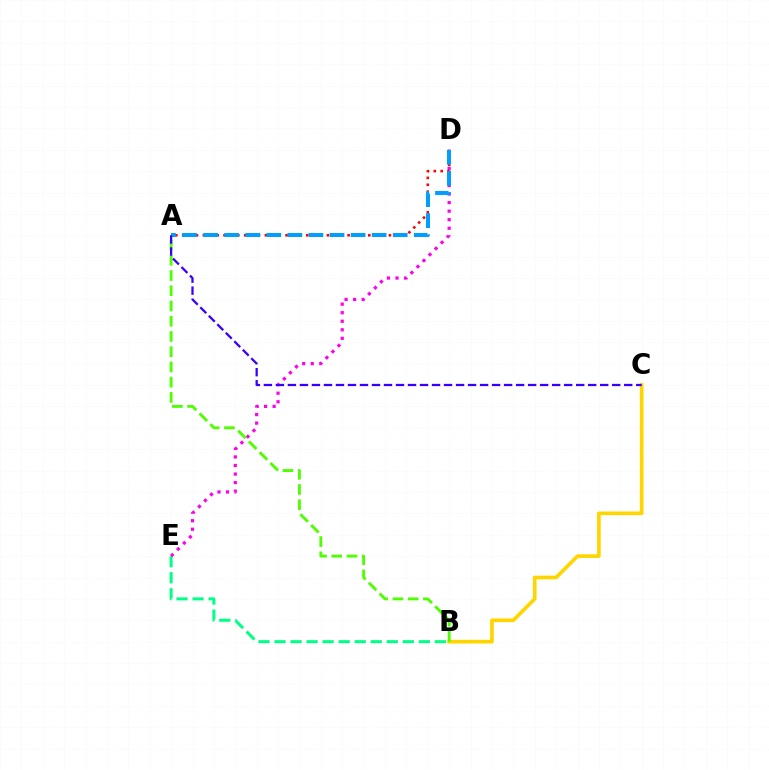{('B', 'C'): [{'color': '#ffd500', 'line_style': 'solid', 'thickness': 2.64}], ('B', 'E'): [{'color': '#00ff86', 'line_style': 'dashed', 'thickness': 2.18}], ('D', 'E'): [{'color': '#ff00ed', 'line_style': 'dotted', 'thickness': 2.32}], ('A', 'D'): [{'color': '#ff0000', 'line_style': 'dotted', 'thickness': 1.87}, {'color': '#009eff', 'line_style': 'dashed', 'thickness': 2.86}], ('A', 'B'): [{'color': '#4fff00', 'line_style': 'dashed', 'thickness': 2.07}], ('A', 'C'): [{'color': '#3700ff', 'line_style': 'dashed', 'thickness': 1.63}]}